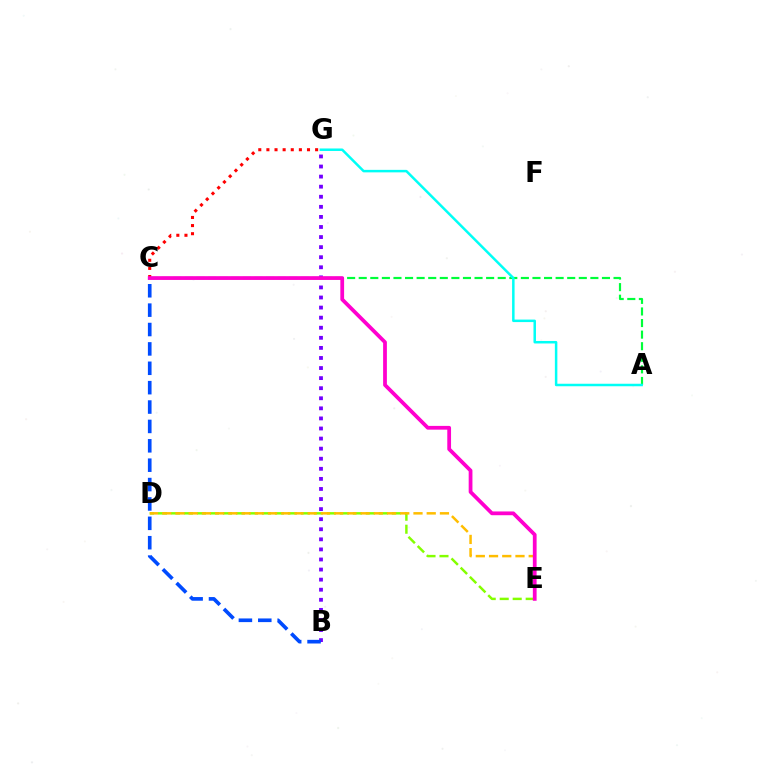{('B', 'G'): [{'color': '#7200ff', 'line_style': 'dotted', 'thickness': 2.74}], ('A', 'C'): [{'color': '#00ff39', 'line_style': 'dashed', 'thickness': 1.57}], ('B', 'C'): [{'color': '#004bff', 'line_style': 'dashed', 'thickness': 2.63}], ('D', 'E'): [{'color': '#84ff00', 'line_style': 'dashed', 'thickness': 1.76}, {'color': '#ffbd00', 'line_style': 'dashed', 'thickness': 1.8}], ('A', 'G'): [{'color': '#00fff6', 'line_style': 'solid', 'thickness': 1.8}], ('C', 'G'): [{'color': '#ff0000', 'line_style': 'dotted', 'thickness': 2.21}], ('C', 'E'): [{'color': '#ff00cf', 'line_style': 'solid', 'thickness': 2.71}]}